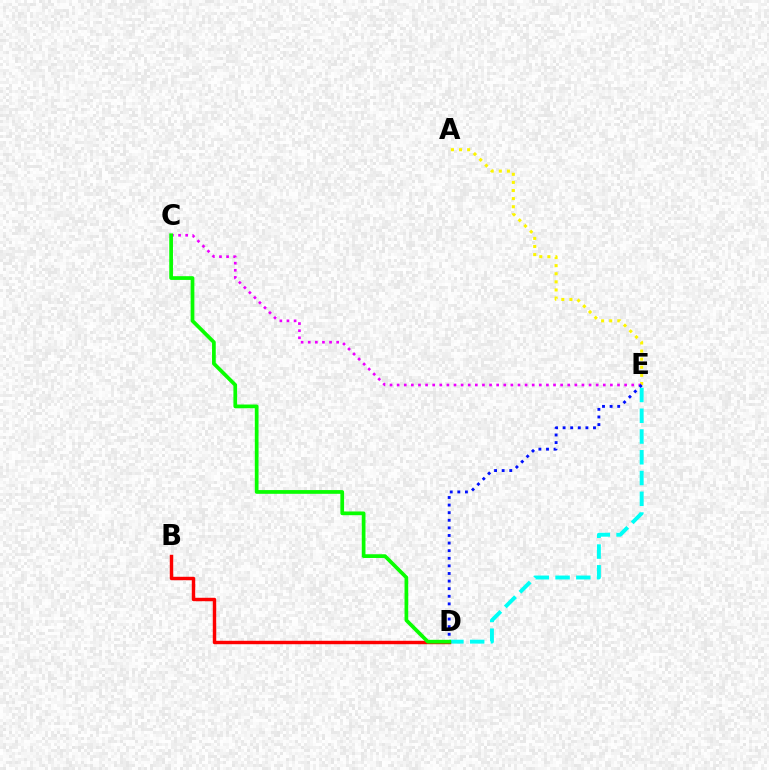{('A', 'E'): [{'color': '#fcf500', 'line_style': 'dotted', 'thickness': 2.2}], ('D', 'E'): [{'color': '#00fff6', 'line_style': 'dashed', 'thickness': 2.82}, {'color': '#0010ff', 'line_style': 'dotted', 'thickness': 2.06}], ('B', 'D'): [{'color': '#ff0000', 'line_style': 'solid', 'thickness': 2.47}], ('C', 'E'): [{'color': '#ee00ff', 'line_style': 'dotted', 'thickness': 1.93}], ('C', 'D'): [{'color': '#08ff00', 'line_style': 'solid', 'thickness': 2.68}]}